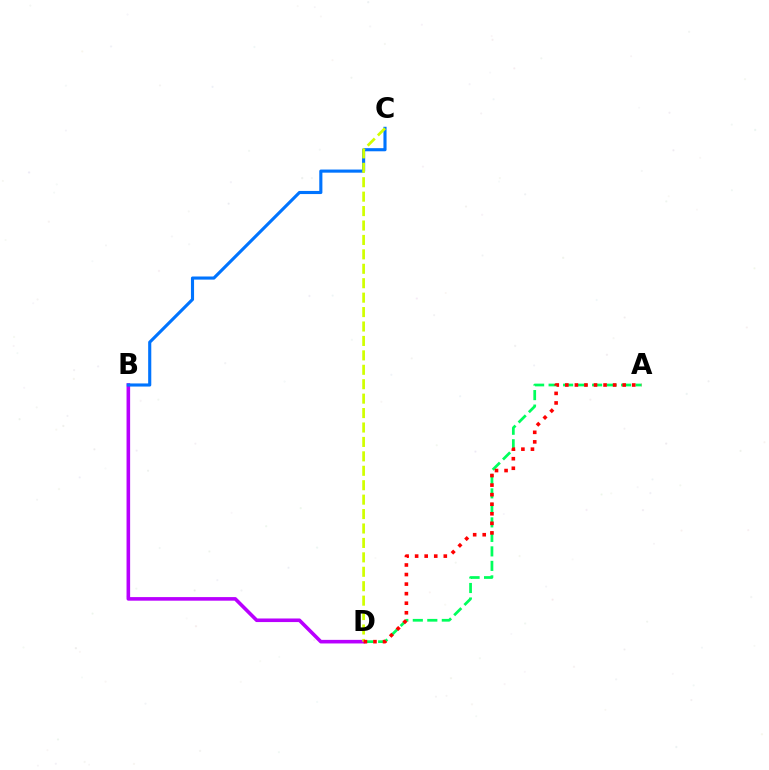{('A', 'D'): [{'color': '#00ff5c', 'line_style': 'dashed', 'thickness': 1.97}, {'color': '#ff0000', 'line_style': 'dotted', 'thickness': 2.6}], ('B', 'D'): [{'color': '#b900ff', 'line_style': 'solid', 'thickness': 2.58}], ('B', 'C'): [{'color': '#0074ff', 'line_style': 'solid', 'thickness': 2.24}], ('C', 'D'): [{'color': '#d1ff00', 'line_style': 'dashed', 'thickness': 1.96}]}